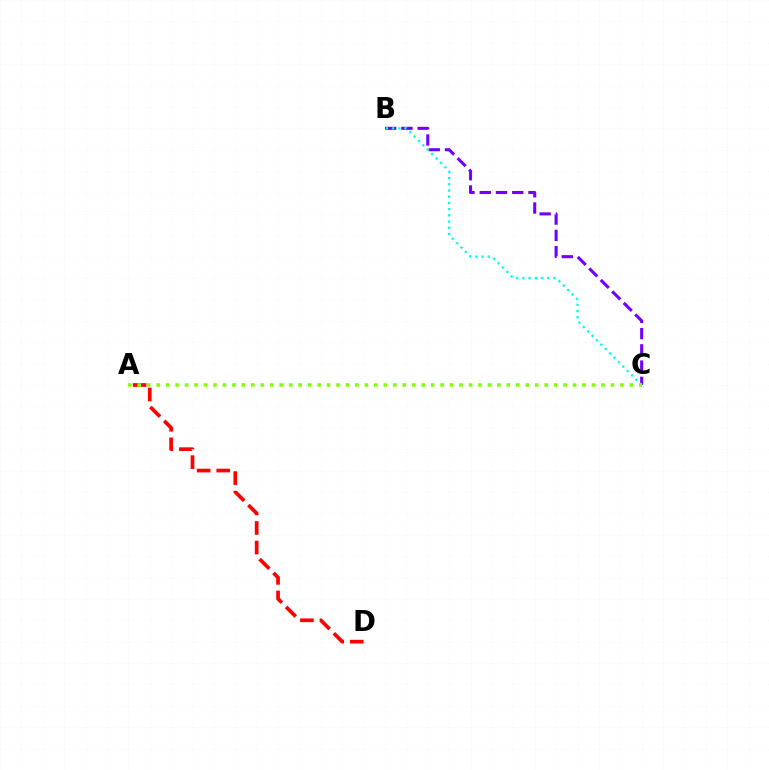{('B', 'C'): [{'color': '#7200ff', 'line_style': 'dashed', 'thickness': 2.21}, {'color': '#00fff6', 'line_style': 'dotted', 'thickness': 1.69}], ('A', 'D'): [{'color': '#ff0000', 'line_style': 'dashed', 'thickness': 2.66}], ('A', 'C'): [{'color': '#84ff00', 'line_style': 'dotted', 'thickness': 2.57}]}